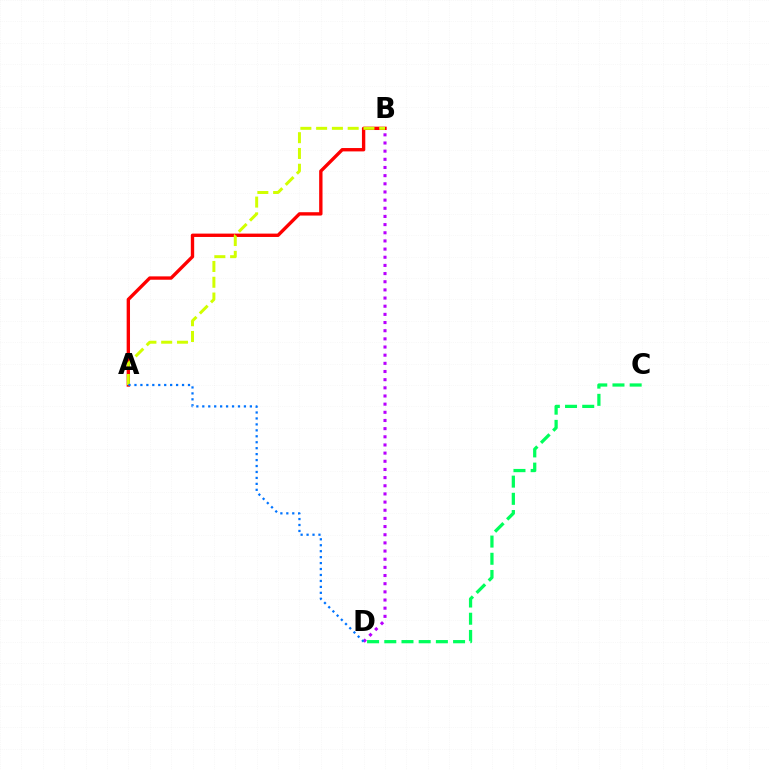{('A', 'B'): [{'color': '#ff0000', 'line_style': 'solid', 'thickness': 2.42}, {'color': '#d1ff00', 'line_style': 'dashed', 'thickness': 2.14}], ('C', 'D'): [{'color': '#00ff5c', 'line_style': 'dashed', 'thickness': 2.34}], ('B', 'D'): [{'color': '#b900ff', 'line_style': 'dotted', 'thickness': 2.22}], ('A', 'D'): [{'color': '#0074ff', 'line_style': 'dotted', 'thickness': 1.62}]}